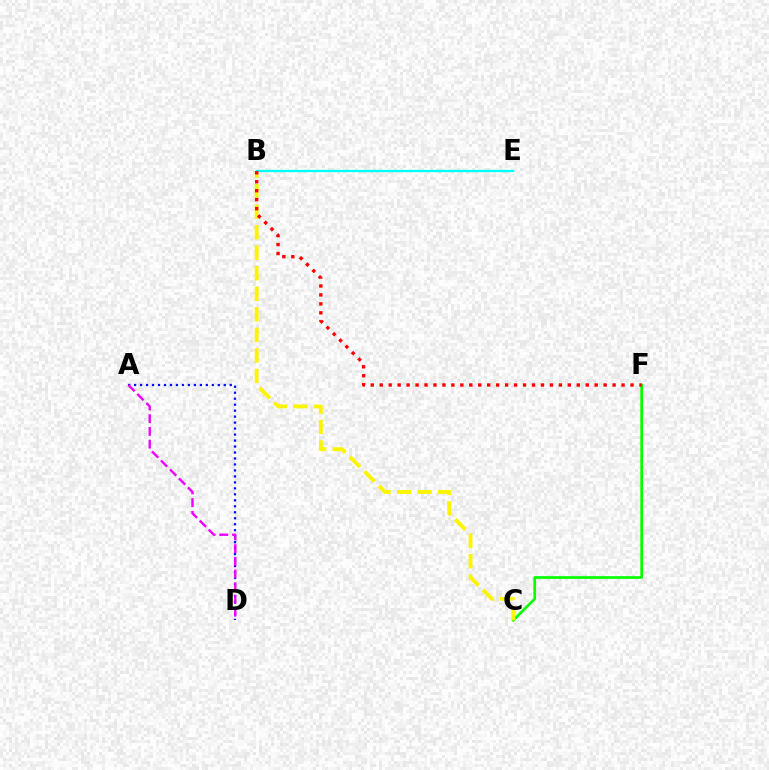{('C', 'F'): [{'color': '#08ff00', 'line_style': 'solid', 'thickness': 1.95}], ('B', 'C'): [{'color': '#fcf500', 'line_style': 'dashed', 'thickness': 2.79}], ('B', 'E'): [{'color': '#00fff6', 'line_style': 'solid', 'thickness': 1.67}], ('A', 'D'): [{'color': '#0010ff', 'line_style': 'dotted', 'thickness': 1.62}, {'color': '#ee00ff', 'line_style': 'dashed', 'thickness': 1.73}], ('B', 'F'): [{'color': '#ff0000', 'line_style': 'dotted', 'thickness': 2.43}]}